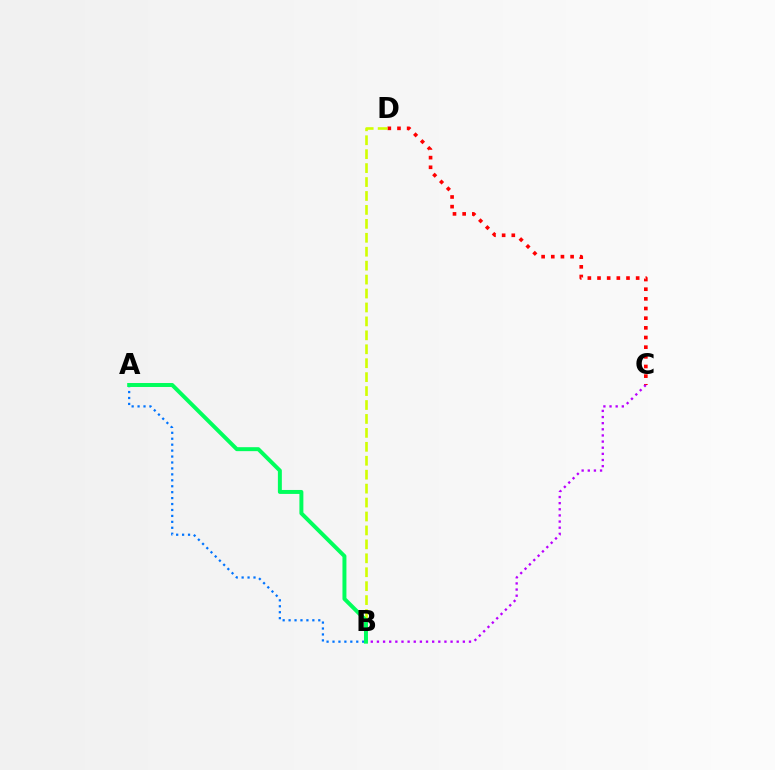{('C', 'D'): [{'color': '#ff0000', 'line_style': 'dotted', 'thickness': 2.62}], ('A', 'B'): [{'color': '#0074ff', 'line_style': 'dotted', 'thickness': 1.61}, {'color': '#00ff5c', 'line_style': 'solid', 'thickness': 2.85}], ('B', 'D'): [{'color': '#d1ff00', 'line_style': 'dashed', 'thickness': 1.89}], ('B', 'C'): [{'color': '#b900ff', 'line_style': 'dotted', 'thickness': 1.67}]}